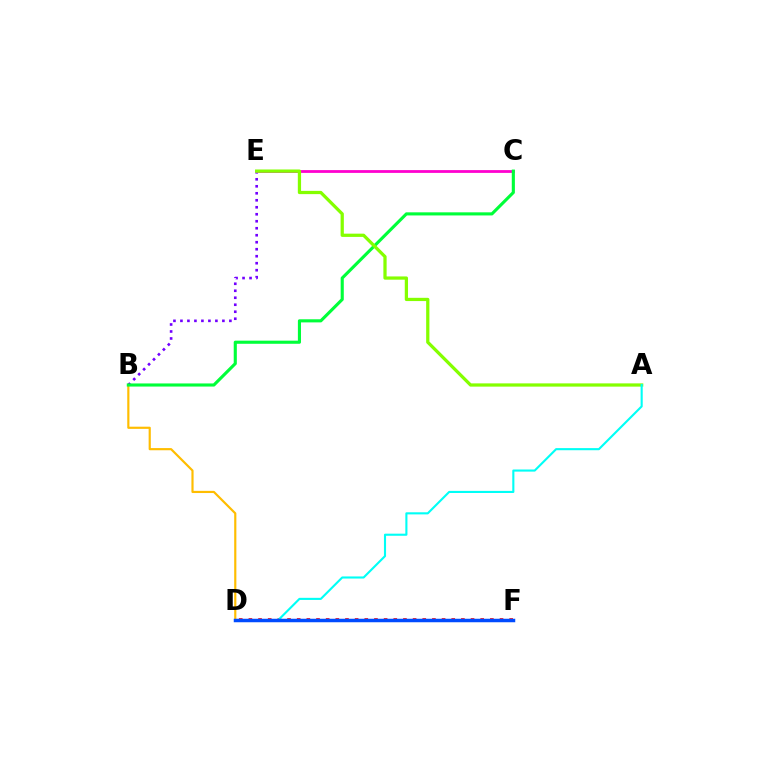{('B', 'E'): [{'color': '#7200ff', 'line_style': 'dotted', 'thickness': 1.9}], ('C', 'E'): [{'color': '#ff00cf', 'line_style': 'solid', 'thickness': 2.01}], ('B', 'D'): [{'color': '#ffbd00', 'line_style': 'solid', 'thickness': 1.56}], ('B', 'C'): [{'color': '#00ff39', 'line_style': 'solid', 'thickness': 2.24}], ('A', 'E'): [{'color': '#84ff00', 'line_style': 'solid', 'thickness': 2.34}], ('D', 'F'): [{'color': '#ff0000', 'line_style': 'dotted', 'thickness': 2.62}, {'color': '#004bff', 'line_style': 'solid', 'thickness': 2.51}], ('A', 'D'): [{'color': '#00fff6', 'line_style': 'solid', 'thickness': 1.52}]}